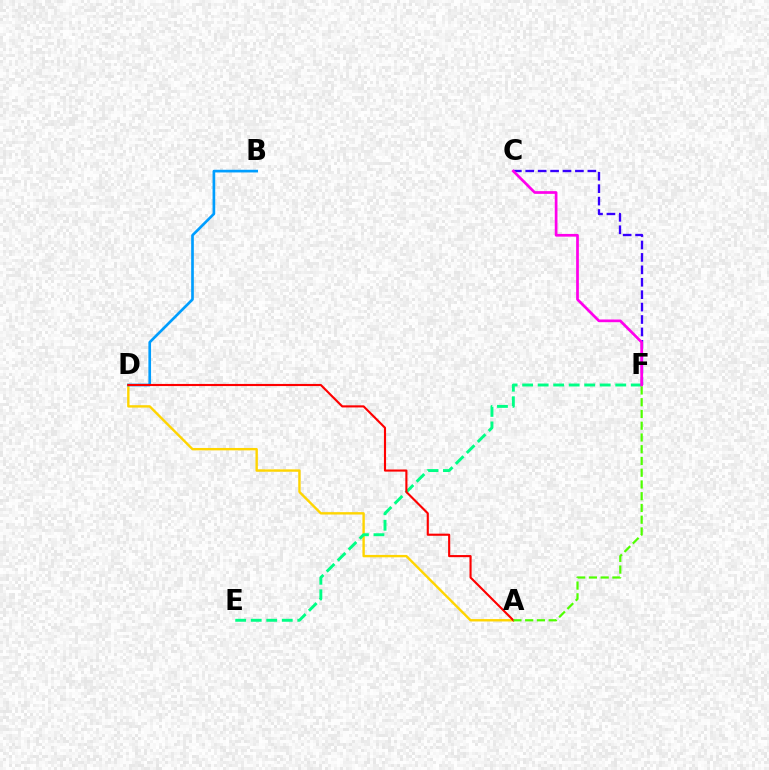{('C', 'F'): [{'color': '#3700ff', 'line_style': 'dashed', 'thickness': 1.69}, {'color': '#ff00ed', 'line_style': 'solid', 'thickness': 1.95}], ('A', 'D'): [{'color': '#ffd500', 'line_style': 'solid', 'thickness': 1.72}, {'color': '#ff0000', 'line_style': 'solid', 'thickness': 1.53}], ('E', 'F'): [{'color': '#00ff86', 'line_style': 'dashed', 'thickness': 2.11}], ('B', 'D'): [{'color': '#009eff', 'line_style': 'solid', 'thickness': 1.92}], ('A', 'F'): [{'color': '#4fff00', 'line_style': 'dashed', 'thickness': 1.6}]}